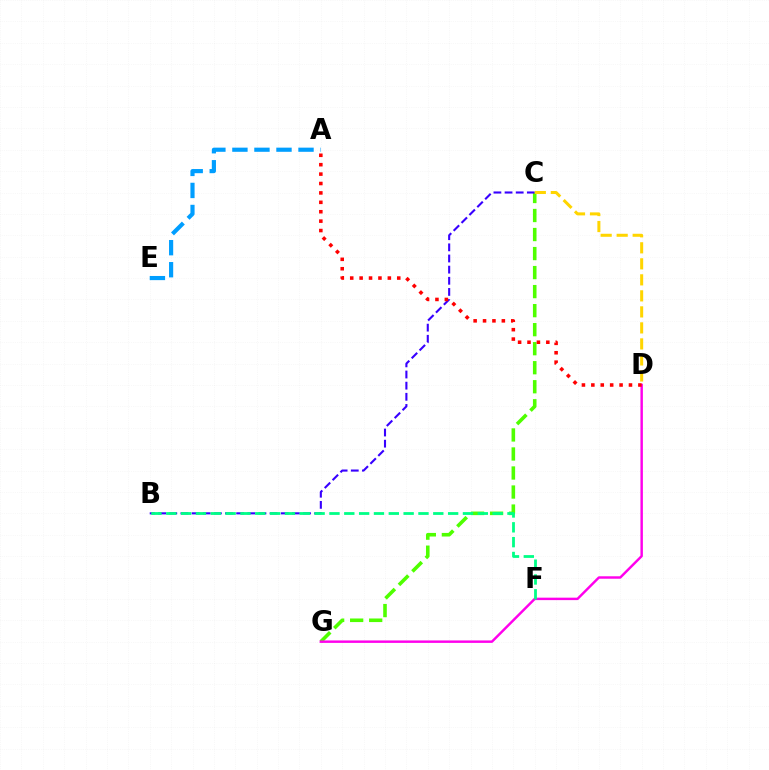{('C', 'G'): [{'color': '#4fff00', 'line_style': 'dashed', 'thickness': 2.58}], ('A', 'E'): [{'color': '#009eff', 'line_style': 'dashed', 'thickness': 2.99}], ('B', 'C'): [{'color': '#3700ff', 'line_style': 'dashed', 'thickness': 1.51}], ('D', 'G'): [{'color': '#ff00ed', 'line_style': 'solid', 'thickness': 1.76}], ('A', 'D'): [{'color': '#ff0000', 'line_style': 'dotted', 'thickness': 2.56}], ('C', 'D'): [{'color': '#ffd500', 'line_style': 'dashed', 'thickness': 2.18}], ('B', 'F'): [{'color': '#00ff86', 'line_style': 'dashed', 'thickness': 2.02}]}